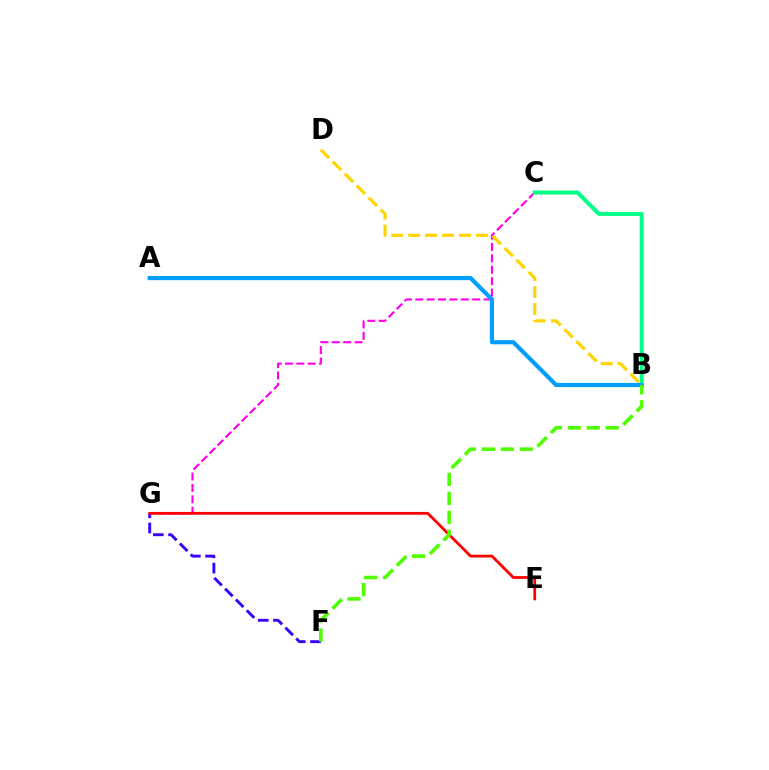{('F', 'G'): [{'color': '#3700ff', 'line_style': 'dashed', 'thickness': 2.08}], ('C', 'G'): [{'color': '#ff00ed', 'line_style': 'dashed', 'thickness': 1.55}], ('B', 'C'): [{'color': '#00ff86', 'line_style': 'solid', 'thickness': 2.88}], ('B', 'D'): [{'color': '#ffd500', 'line_style': 'dashed', 'thickness': 2.3}], ('A', 'B'): [{'color': '#009eff', 'line_style': 'solid', 'thickness': 2.99}], ('E', 'G'): [{'color': '#ff0000', 'line_style': 'solid', 'thickness': 2.01}], ('B', 'F'): [{'color': '#4fff00', 'line_style': 'dashed', 'thickness': 2.58}]}